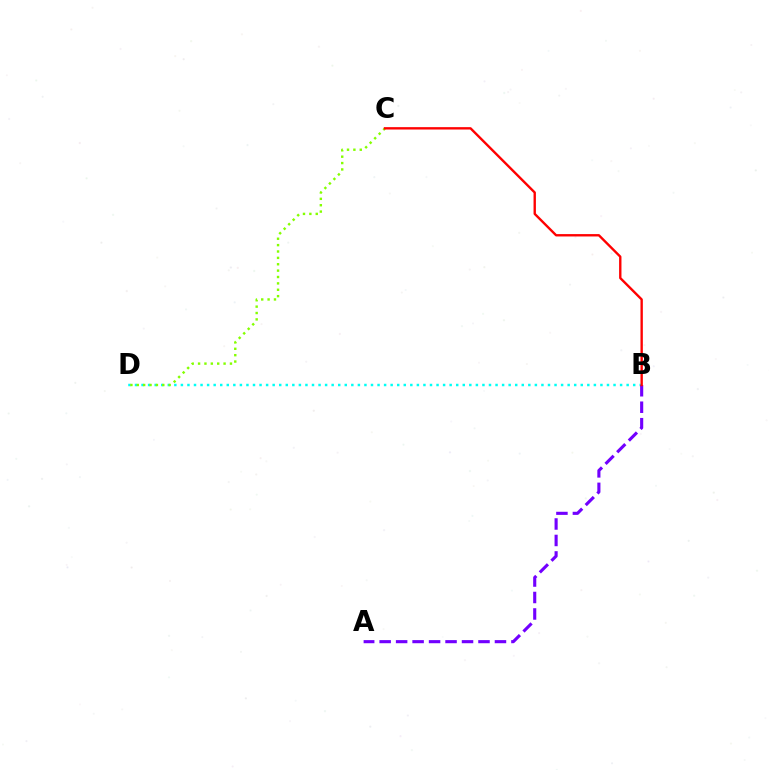{('B', 'D'): [{'color': '#00fff6', 'line_style': 'dotted', 'thickness': 1.78}], ('A', 'B'): [{'color': '#7200ff', 'line_style': 'dashed', 'thickness': 2.24}], ('C', 'D'): [{'color': '#84ff00', 'line_style': 'dotted', 'thickness': 1.73}], ('B', 'C'): [{'color': '#ff0000', 'line_style': 'solid', 'thickness': 1.71}]}